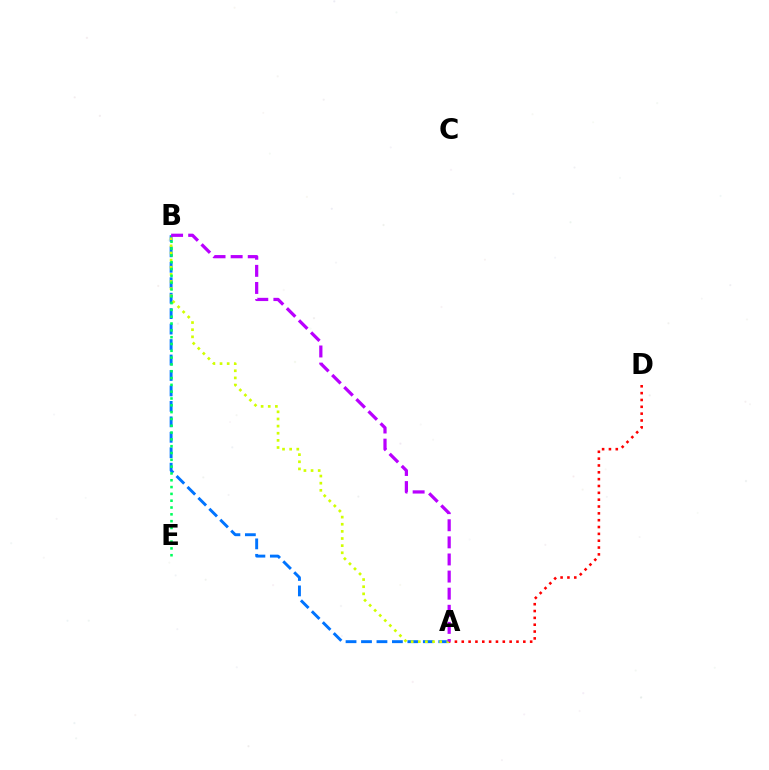{('A', 'B'): [{'color': '#0074ff', 'line_style': 'dashed', 'thickness': 2.1}, {'color': '#d1ff00', 'line_style': 'dotted', 'thickness': 1.94}, {'color': '#b900ff', 'line_style': 'dashed', 'thickness': 2.32}], ('A', 'D'): [{'color': '#ff0000', 'line_style': 'dotted', 'thickness': 1.86}], ('B', 'E'): [{'color': '#00ff5c', 'line_style': 'dotted', 'thickness': 1.85}]}